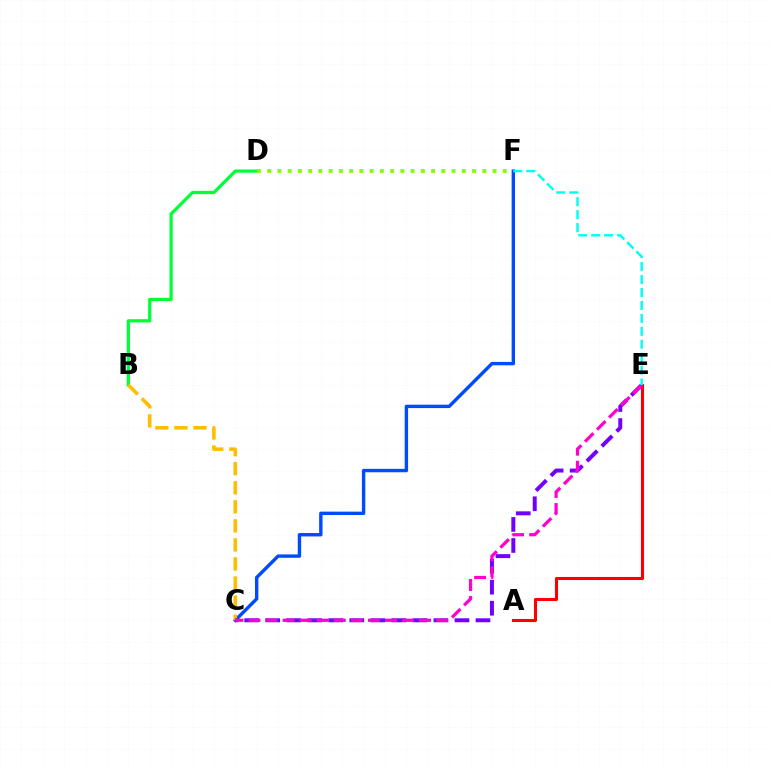{('C', 'F'): [{'color': '#004bff', 'line_style': 'solid', 'thickness': 2.45}], ('B', 'D'): [{'color': '#00ff39', 'line_style': 'solid', 'thickness': 2.33}], ('B', 'C'): [{'color': '#ffbd00', 'line_style': 'dashed', 'thickness': 2.59}], ('A', 'E'): [{'color': '#ff0000', 'line_style': 'solid', 'thickness': 2.21}], ('D', 'F'): [{'color': '#84ff00', 'line_style': 'dotted', 'thickness': 2.78}], ('C', 'E'): [{'color': '#7200ff', 'line_style': 'dashed', 'thickness': 2.86}, {'color': '#ff00cf', 'line_style': 'dashed', 'thickness': 2.32}], ('E', 'F'): [{'color': '#00fff6', 'line_style': 'dashed', 'thickness': 1.76}]}